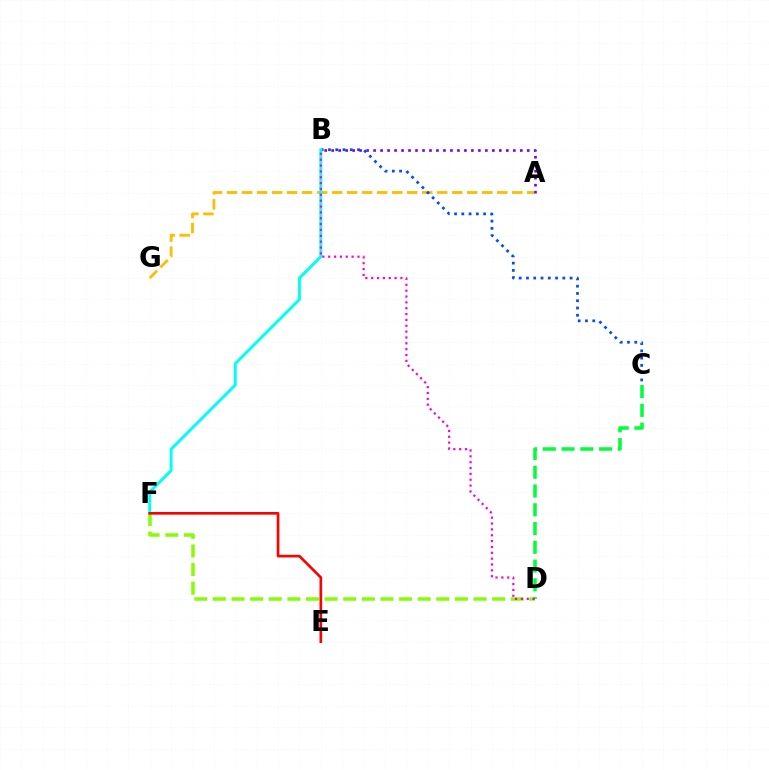{('A', 'G'): [{'color': '#ffbd00', 'line_style': 'dashed', 'thickness': 2.04}], ('B', 'C'): [{'color': '#004bff', 'line_style': 'dotted', 'thickness': 1.97}], ('B', 'F'): [{'color': '#00fff6', 'line_style': 'solid', 'thickness': 2.11}], ('D', 'F'): [{'color': '#84ff00', 'line_style': 'dashed', 'thickness': 2.53}], ('C', 'D'): [{'color': '#00ff39', 'line_style': 'dashed', 'thickness': 2.55}], ('B', 'D'): [{'color': '#ff00cf', 'line_style': 'dotted', 'thickness': 1.59}], ('A', 'B'): [{'color': '#7200ff', 'line_style': 'dotted', 'thickness': 1.9}], ('E', 'F'): [{'color': '#ff0000', 'line_style': 'solid', 'thickness': 1.91}]}